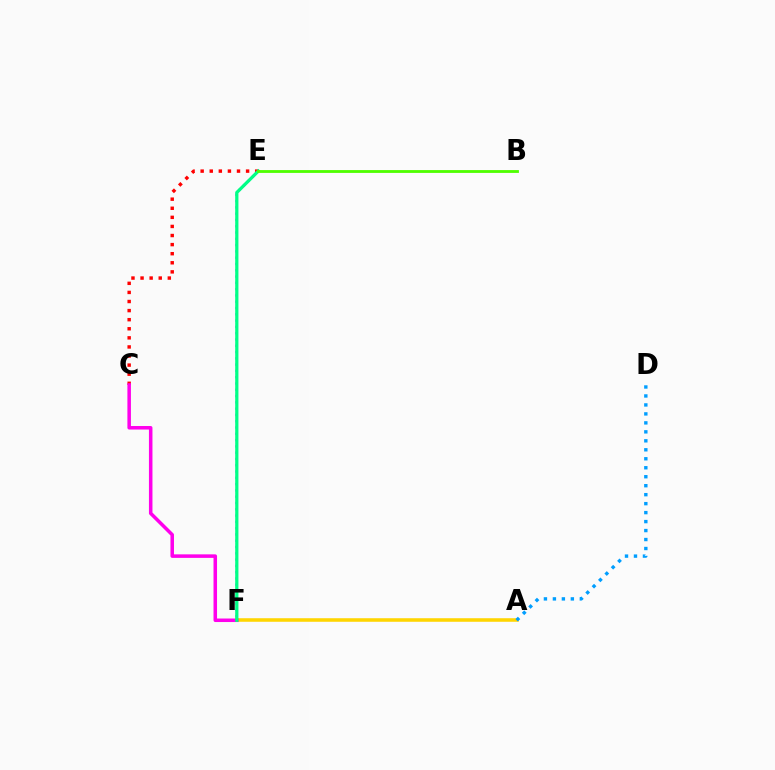{('A', 'F'): [{'color': '#ffd500', 'line_style': 'solid', 'thickness': 2.56}], ('E', 'F'): [{'color': '#3700ff', 'line_style': 'dotted', 'thickness': 1.71}, {'color': '#00ff86', 'line_style': 'solid', 'thickness': 2.34}], ('C', 'E'): [{'color': '#ff0000', 'line_style': 'dotted', 'thickness': 2.47}], ('C', 'F'): [{'color': '#ff00ed', 'line_style': 'solid', 'thickness': 2.54}], ('A', 'D'): [{'color': '#009eff', 'line_style': 'dotted', 'thickness': 2.44}], ('B', 'E'): [{'color': '#4fff00', 'line_style': 'solid', 'thickness': 2.03}]}